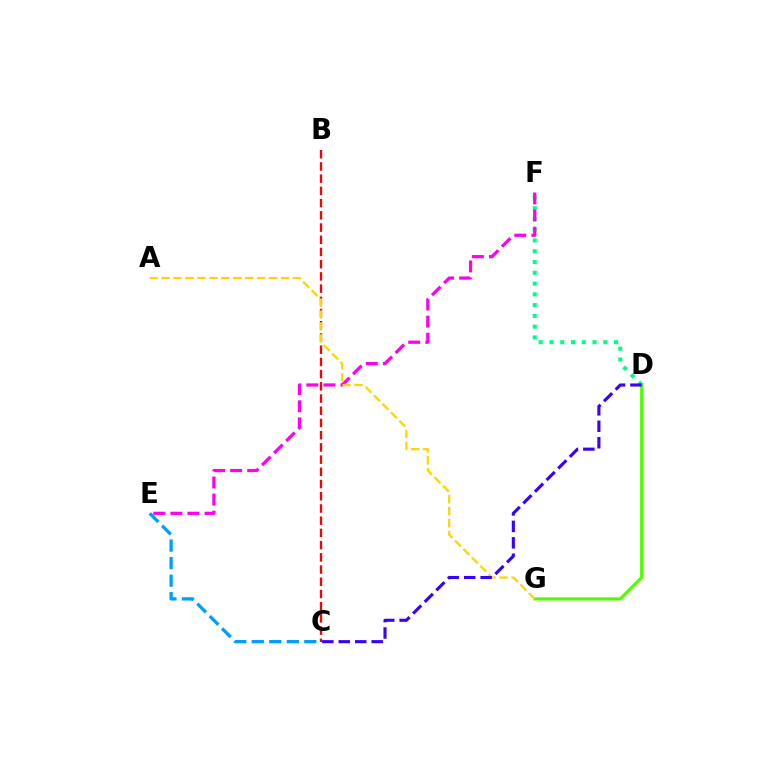{('D', 'G'): [{'color': '#4fff00', 'line_style': 'solid', 'thickness': 2.27}], ('B', 'C'): [{'color': '#ff0000', 'line_style': 'dashed', 'thickness': 1.66}], ('D', 'F'): [{'color': '#00ff86', 'line_style': 'dotted', 'thickness': 2.93}], ('E', 'F'): [{'color': '#ff00ed', 'line_style': 'dashed', 'thickness': 2.32}], ('C', 'E'): [{'color': '#009eff', 'line_style': 'dashed', 'thickness': 2.38}], ('A', 'G'): [{'color': '#ffd500', 'line_style': 'dashed', 'thickness': 1.62}], ('C', 'D'): [{'color': '#3700ff', 'line_style': 'dashed', 'thickness': 2.23}]}